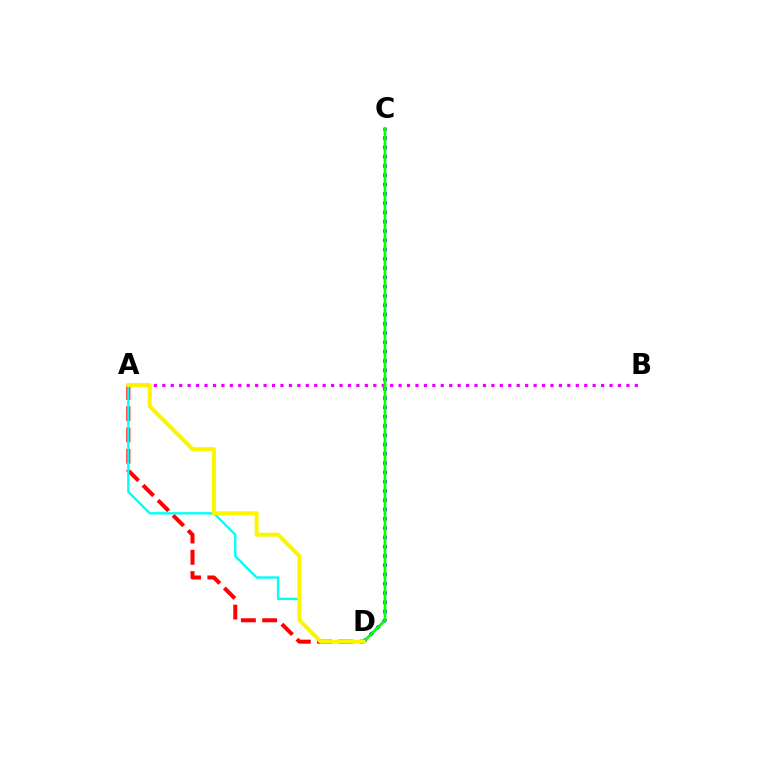{('C', 'D'): [{'color': '#0010ff', 'line_style': 'dotted', 'thickness': 2.52}, {'color': '#08ff00', 'line_style': 'solid', 'thickness': 1.97}], ('A', 'D'): [{'color': '#ff0000', 'line_style': 'dashed', 'thickness': 2.89}, {'color': '#00fff6', 'line_style': 'solid', 'thickness': 1.7}, {'color': '#fcf500', 'line_style': 'solid', 'thickness': 2.85}], ('A', 'B'): [{'color': '#ee00ff', 'line_style': 'dotted', 'thickness': 2.29}]}